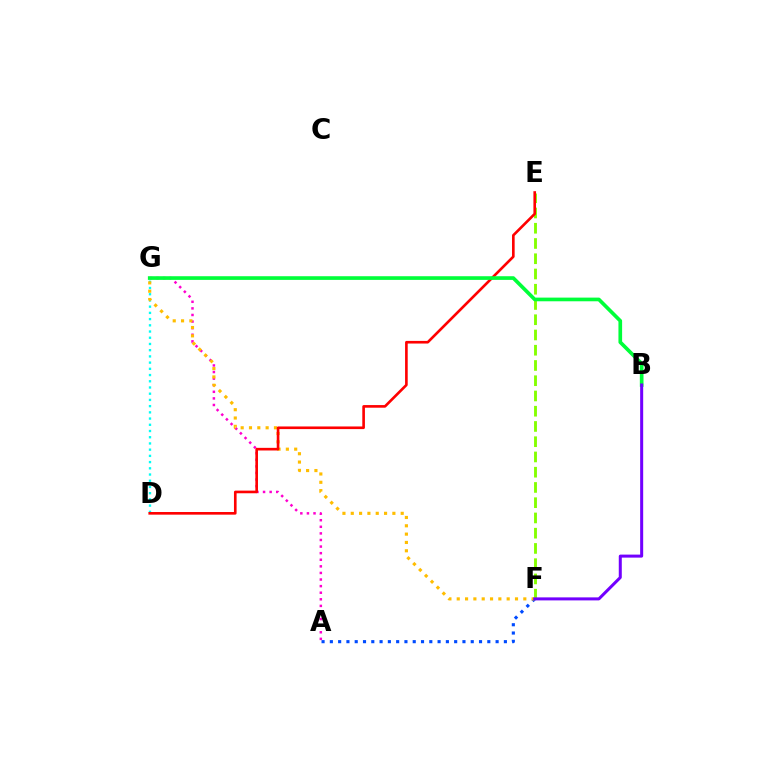{('E', 'F'): [{'color': '#84ff00', 'line_style': 'dashed', 'thickness': 2.07}], ('A', 'F'): [{'color': '#004bff', 'line_style': 'dotted', 'thickness': 2.25}], ('D', 'G'): [{'color': '#00fff6', 'line_style': 'dotted', 'thickness': 1.69}], ('A', 'G'): [{'color': '#ff00cf', 'line_style': 'dotted', 'thickness': 1.79}], ('F', 'G'): [{'color': '#ffbd00', 'line_style': 'dotted', 'thickness': 2.26}], ('D', 'E'): [{'color': '#ff0000', 'line_style': 'solid', 'thickness': 1.9}], ('B', 'G'): [{'color': '#00ff39', 'line_style': 'solid', 'thickness': 2.64}], ('B', 'F'): [{'color': '#7200ff', 'line_style': 'solid', 'thickness': 2.17}]}